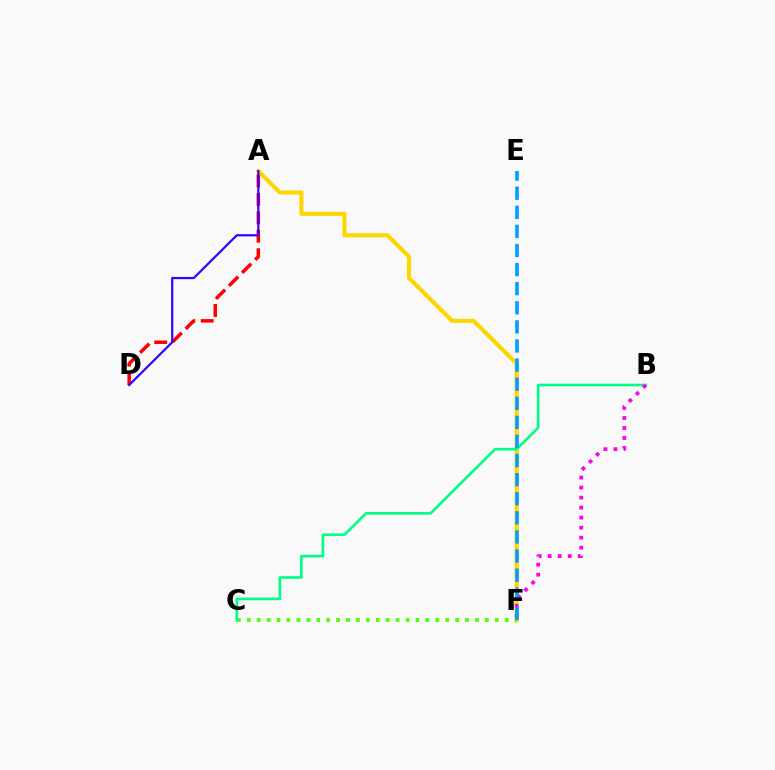{('A', 'F'): [{'color': '#ffd500', 'line_style': 'solid', 'thickness': 2.95}], ('C', 'F'): [{'color': '#4fff00', 'line_style': 'dotted', 'thickness': 2.7}], ('B', 'C'): [{'color': '#00ff86', 'line_style': 'solid', 'thickness': 1.9}], ('A', 'D'): [{'color': '#ff0000', 'line_style': 'dashed', 'thickness': 2.5}, {'color': '#3700ff', 'line_style': 'solid', 'thickness': 1.6}], ('B', 'F'): [{'color': '#ff00ed', 'line_style': 'dotted', 'thickness': 2.72}], ('E', 'F'): [{'color': '#009eff', 'line_style': 'dashed', 'thickness': 2.59}]}